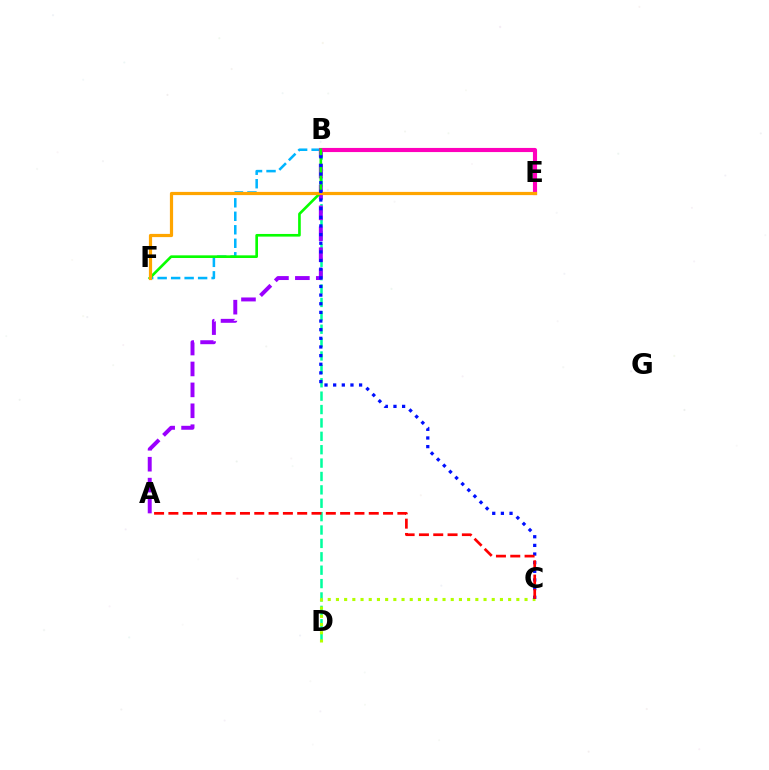{('B', 'F'): [{'color': '#00b5ff', 'line_style': 'dashed', 'thickness': 1.83}, {'color': '#08ff00', 'line_style': 'solid', 'thickness': 1.91}], ('B', 'D'): [{'color': '#00ff9d', 'line_style': 'dashed', 'thickness': 1.82}], ('A', 'B'): [{'color': '#9b00ff', 'line_style': 'dashed', 'thickness': 2.84}], ('B', 'E'): [{'color': '#ff00bd', 'line_style': 'solid', 'thickness': 2.97}], ('C', 'D'): [{'color': '#b3ff00', 'line_style': 'dotted', 'thickness': 2.23}], ('E', 'F'): [{'color': '#ffa500', 'line_style': 'solid', 'thickness': 2.31}], ('B', 'C'): [{'color': '#0010ff', 'line_style': 'dotted', 'thickness': 2.35}], ('A', 'C'): [{'color': '#ff0000', 'line_style': 'dashed', 'thickness': 1.94}]}